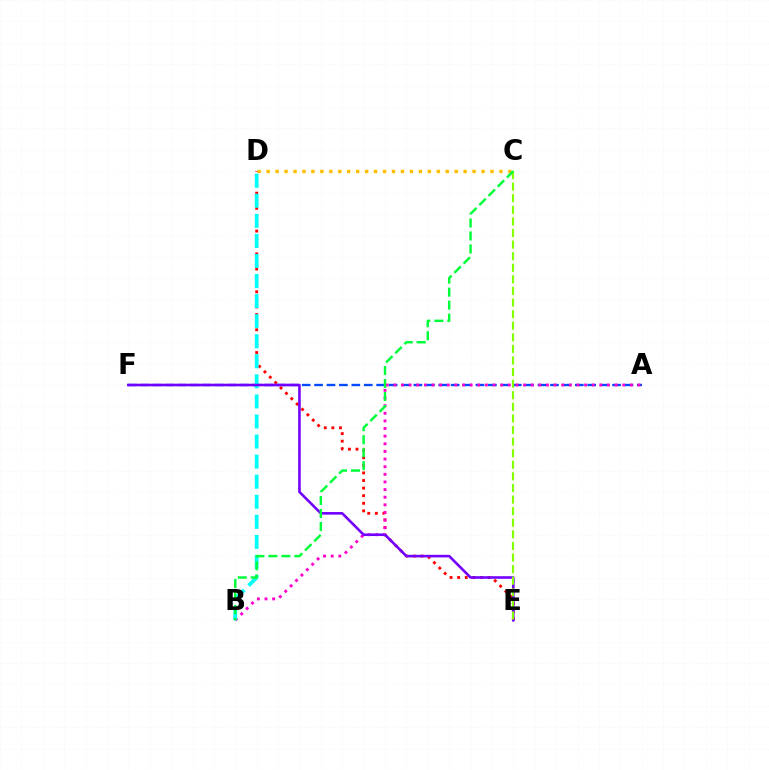{('A', 'F'): [{'color': '#004bff', 'line_style': 'dashed', 'thickness': 1.69}], ('D', 'E'): [{'color': '#ff0000', 'line_style': 'dotted', 'thickness': 2.06}], ('A', 'B'): [{'color': '#ff00cf', 'line_style': 'dotted', 'thickness': 2.07}], ('C', 'D'): [{'color': '#ffbd00', 'line_style': 'dotted', 'thickness': 2.43}], ('B', 'D'): [{'color': '#00fff6', 'line_style': 'dashed', 'thickness': 2.73}], ('E', 'F'): [{'color': '#7200ff', 'line_style': 'solid', 'thickness': 1.87}], ('C', 'E'): [{'color': '#84ff00', 'line_style': 'dashed', 'thickness': 1.57}], ('B', 'C'): [{'color': '#00ff39', 'line_style': 'dashed', 'thickness': 1.77}]}